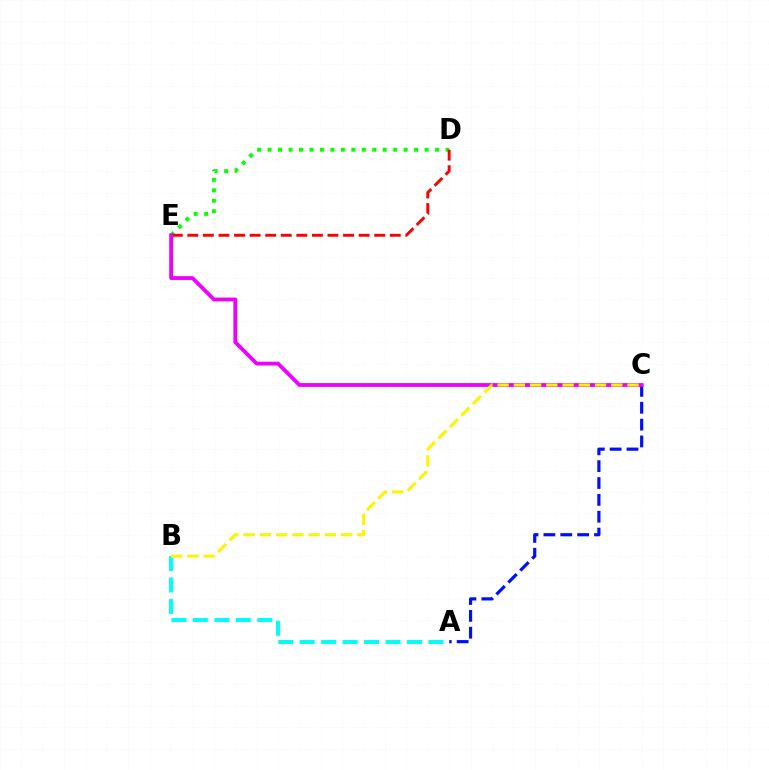{('A', 'B'): [{'color': '#00fff6', 'line_style': 'dashed', 'thickness': 2.92}], ('D', 'E'): [{'color': '#08ff00', 'line_style': 'dotted', 'thickness': 2.84}, {'color': '#ff0000', 'line_style': 'dashed', 'thickness': 2.12}], ('A', 'C'): [{'color': '#0010ff', 'line_style': 'dashed', 'thickness': 2.29}], ('C', 'E'): [{'color': '#ee00ff', 'line_style': 'solid', 'thickness': 2.74}], ('B', 'C'): [{'color': '#fcf500', 'line_style': 'dashed', 'thickness': 2.21}]}